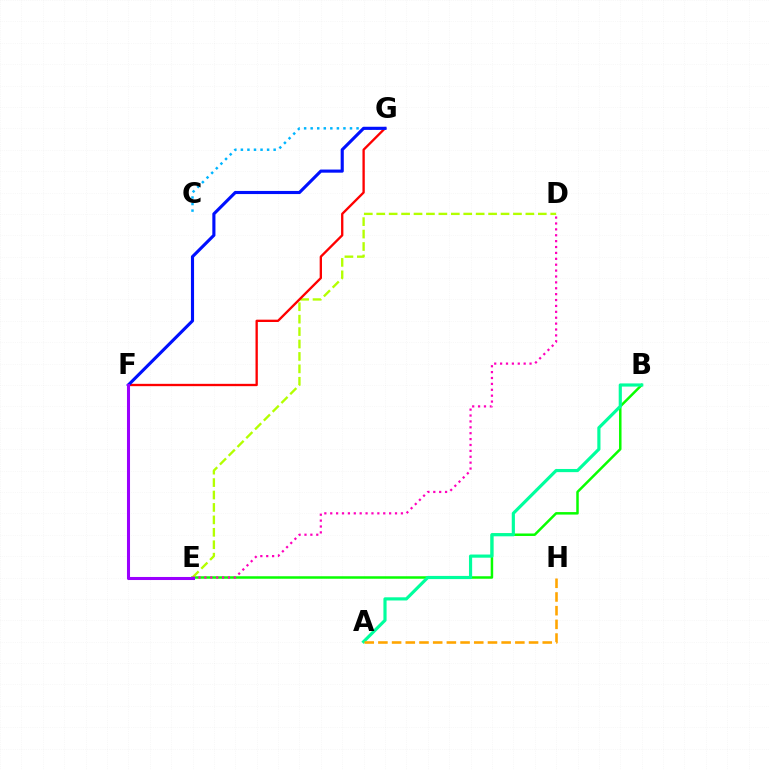{('B', 'E'): [{'color': '#08ff00', 'line_style': 'solid', 'thickness': 1.8}], ('D', 'E'): [{'color': '#b3ff00', 'line_style': 'dashed', 'thickness': 1.69}, {'color': '#ff00bd', 'line_style': 'dotted', 'thickness': 1.6}], ('A', 'B'): [{'color': '#00ff9d', 'line_style': 'solid', 'thickness': 2.28}], ('A', 'H'): [{'color': '#ffa500', 'line_style': 'dashed', 'thickness': 1.86}], ('F', 'G'): [{'color': '#ff0000', 'line_style': 'solid', 'thickness': 1.68}, {'color': '#0010ff', 'line_style': 'solid', 'thickness': 2.25}], ('C', 'G'): [{'color': '#00b5ff', 'line_style': 'dotted', 'thickness': 1.78}], ('E', 'F'): [{'color': '#9b00ff', 'line_style': 'solid', 'thickness': 2.2}]}